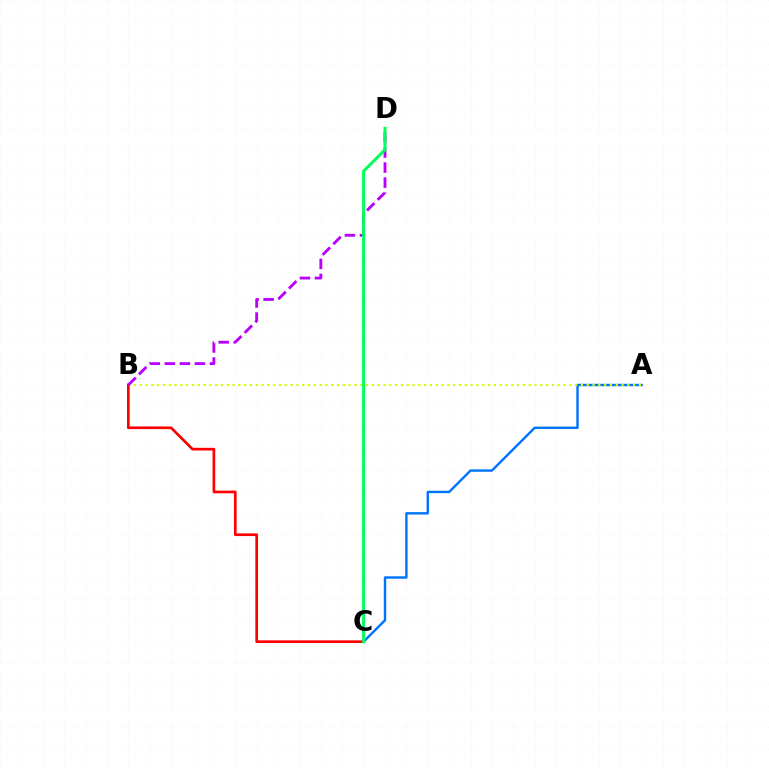{('A', 'C'): [{'color': '#0074ff', 'line_style': 'solid', 'thickness': 1.73}], ('A', 'B'): [{'color': '#d1ff00', 'line_style': 'dotted', 'thickness': 1.58}], ('B', 'C'): [{'color': '#ff0000', 'line_style': 'solid', 'thickness': 1.93}], ('B', 'D'): [{'color': '#b900ff', 'line_style': 'dashed', 'thickness': 2.04}], ('C', 'D'): [{'color': '#00ff5c', 'line_style': 'solid', 'thickness': 2.17}]}